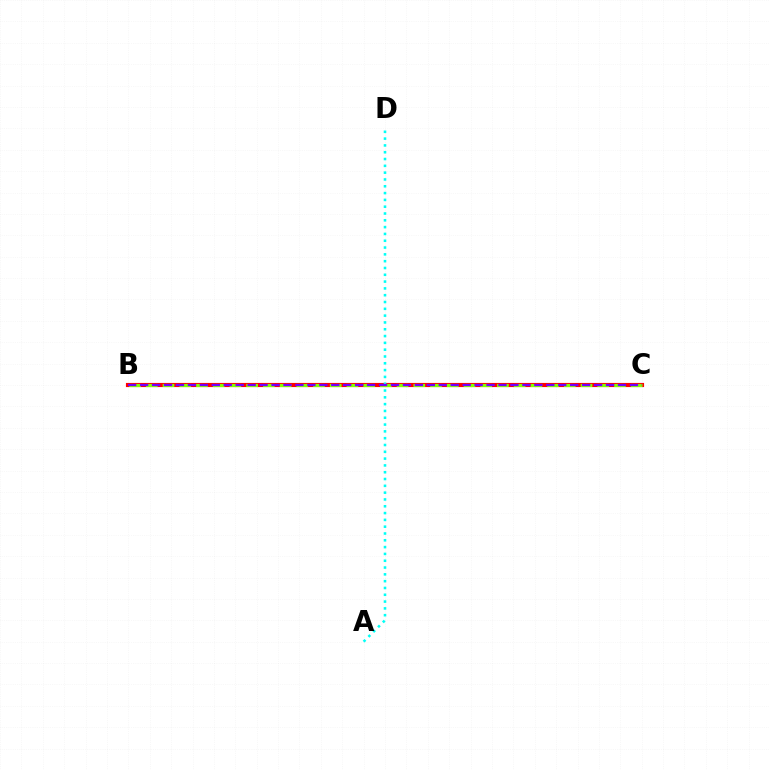{('B', 'C'): [{'color': '#ff0000', 'line_style': 'solid', 'thickness': 2.98}, {'color': '#84ff00', 'line_style': 'dashed', 'thickness': 2.27}, {'color': '#7200ff', 'line_style': 'dashed', 'thickness': 1.62}], ('A', 'D'): [{'color': '#00fff6', 'line_style': 'dotted', 'thickness': 1.85}]}